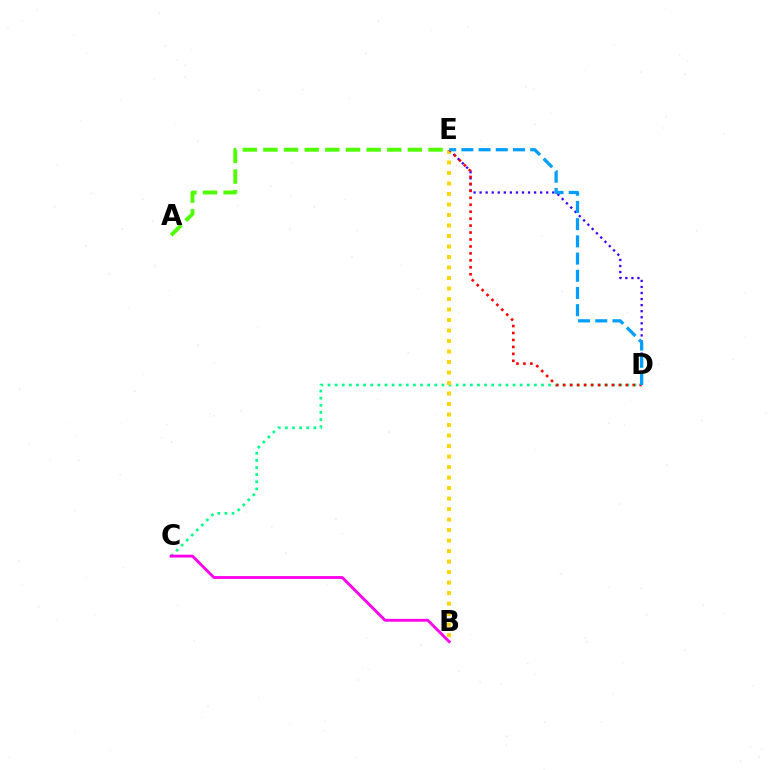{('D', 'E'): [{'color': '#3700ff', 'line_style': 'dotted', 'thickness': 1.64}, {'color': '#ff0000', 'line_style': 'dotted', 'thickness': 1.89}, {'color': '#009eff', 'line_style': 'dashed', 'thickness': 2.34}], ('C', 'D'): [{'color': '#00ff86', 'line_style': 'dotted', 'thickness': 1.93}], ('B', 'C'): [{'color': '#ff00ed', 'line_style': 'solid', 'thickness': 2.05}], ('B', 'E'): [{'color': '#ffd500', 'line_style': 'dotted', 'thickness': 2.85}], ('A', 'E'): [{'color': '#4fff00', 'line_style': 'dashed', 'thickness': 2.8}]}